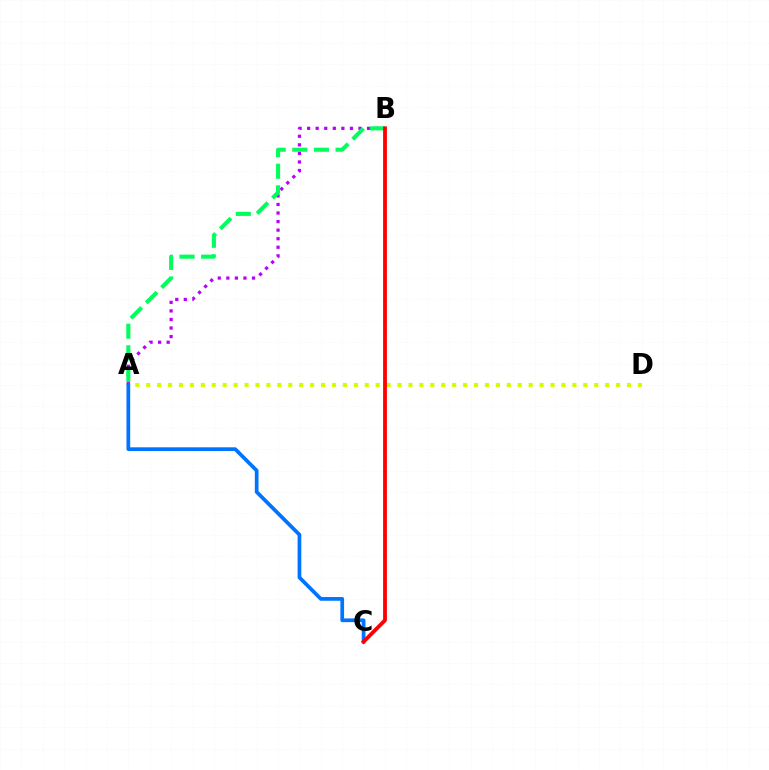{('A', 'B'): [{'color': '#b900ff', 'line_style': 'dotted', 'thickness': 2.33}, {'color': '#00ff5c', 'line_style': 'dashed', 'thickness': 2.94}], ('A', 'D'): [{'color': '#d1ff00', 'line_style': 'dotted', 'thickness': 2.97}], ('A', 'C'): [{'color': '#0074ff', 'line_style': 'solid', 'thickness': 2.68}], ('B', 'C'): [{'color': '#ff0000', 'line_style': 'solid', 'thickness': 2.74}]}